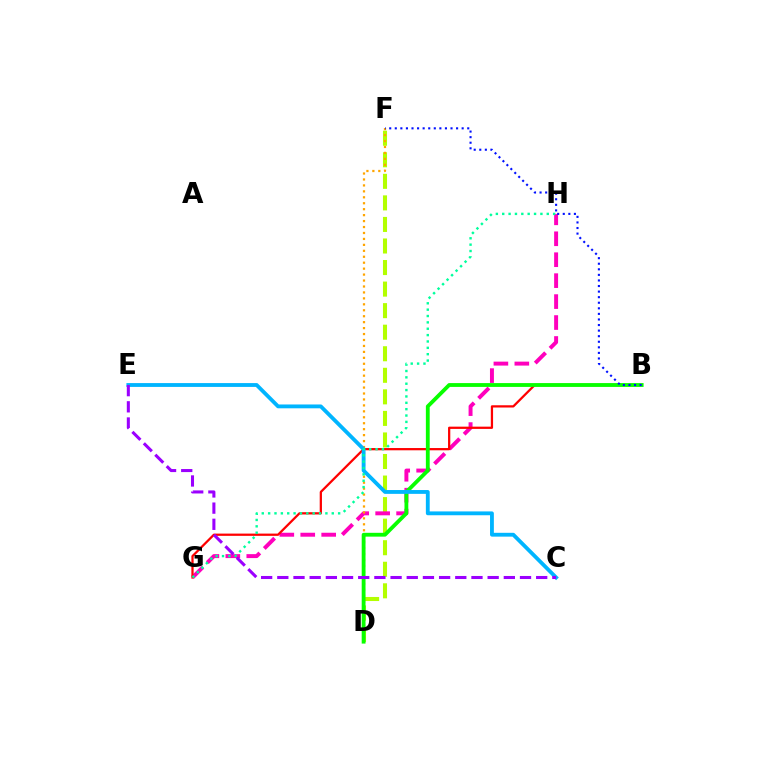{('D', 'F'): [{'color': '#b3ff00', 'line_style': 'dashed', 'thickness': 2.93}, {'color': '#ffa500', 'line_style': 'dotted', 'thickness': 1.62}], ('G', 'H'): [{'color': '#ff00bd', 'line_style': 'dashed', 'thickness': 2.85}, {'color': '#00ff9d', 'line_style': 'dotted', 'thickness': 1.73}], ('B', 'G'): [{'color': '#ff0000', 'line_style': 'solid', 'thickness': 1.62}], ('B', 'D'): [{'color': '#08ff00', 'line_style': 'solid', 'thickness': 2.75}], ('B', 'F'): [{'color': '#0010ff', 'line_style': 'dotted', 'thickness': 1.51}], ('C', 'E'): [{'color': '#00b5ff', 'line_style': 'solid', 'thickness': 2.76}, {'color': '#9b00ff', 'line_style': 'dashed', 'thickness': 2.2}]}